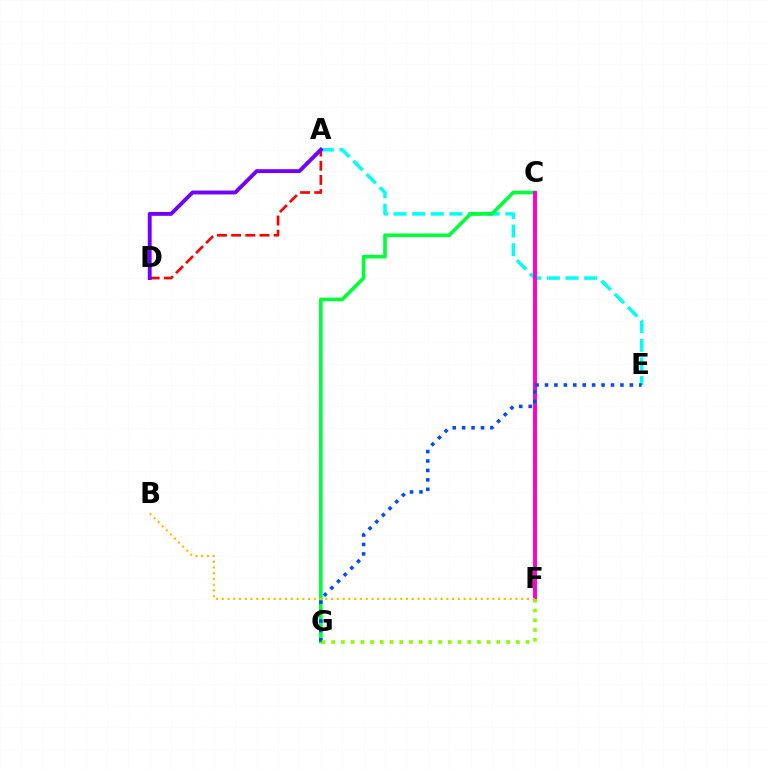{('A', 'E'): [{'color': '#00fff6', 'line_style': 'dashed', 'thickness': 2.53}], ('C', 'G'): [{'color': '#00ff39', 'line_style': 'solid', 'thickness': 2.63}], ('C', 'F'): [{'color': '#ff00cf', 'line_style': 'solid', 'thickness': 2.83}], ('A', 'D'): [{'color': '#ff0000', 'line_style': 'dashed', 'thickness': 1.92}, {'color': '#7200ff', 'line_style': 'solid', 'thickness': 2.79}], ('E', 'G'): [{'color': '#004bff', 'line_style': 'dotted', 'thickness': 2.56}], ('B', 'F'): [{'color': '#ffbd00', 'line_style': 'dotted', 'thickness': 1.56}], ('F', 'G'): [{'color': '#84ff00', 'line_style': 'dotted', 'thickness': 2.64}]}